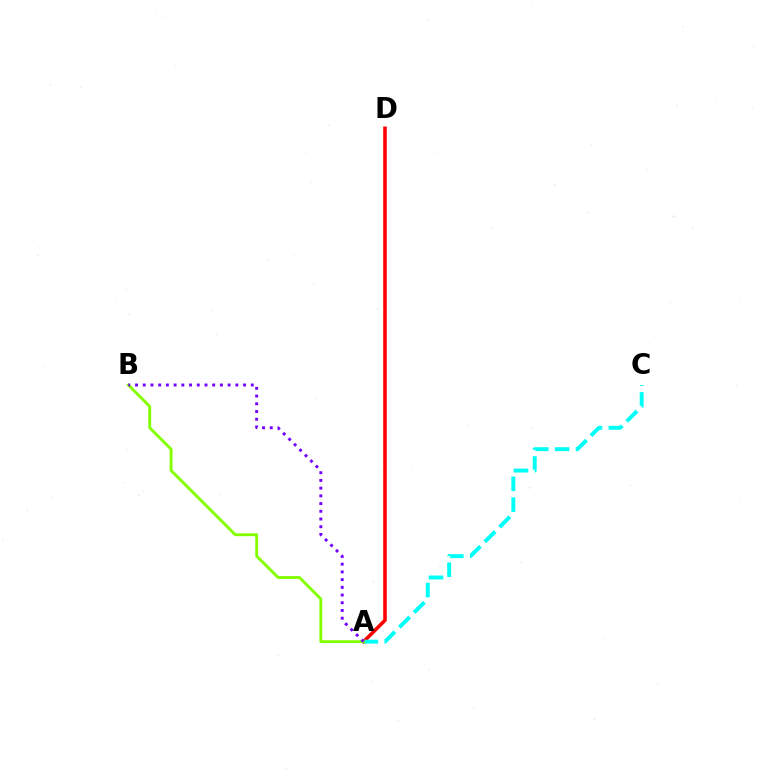{('A', 'D'): [{'color': '#ff0000', 'line_style': 'solid', 'thickness': 2.58}], ('A', 'C'): [{'color': '#00fff6', 'line_style': 'dashed', 'thickness': 2.83}], ('A', 'B'): [{'color': '#84ff00', 'line_style': 'solid', 'thickness': 2.07}, {'color': '#7200ff', 'line_style': 'dotted', 'thickness': 2.1}]}